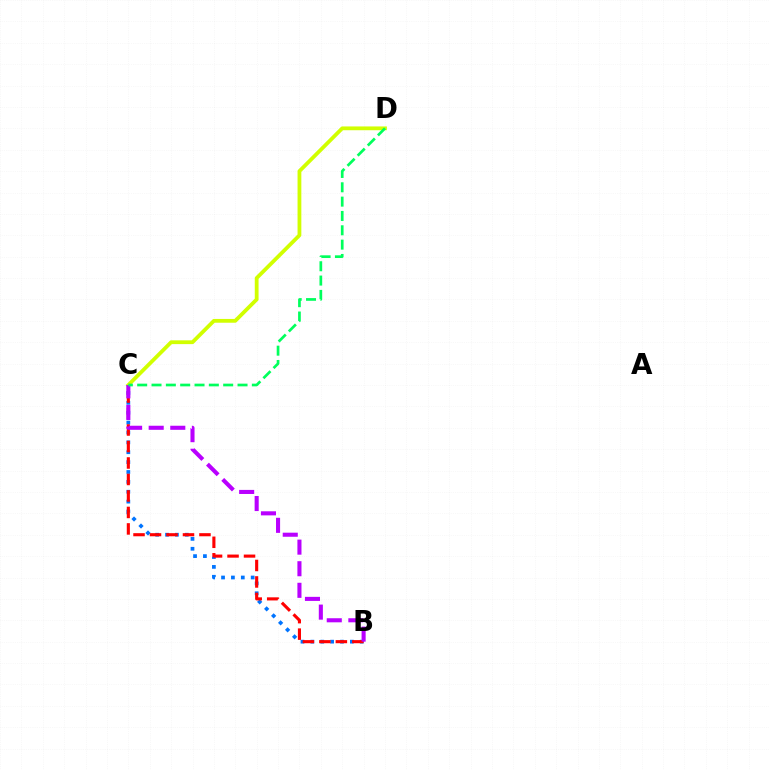{('B', 'C'): [{'color': '#0074ff', 'line_style': 'dotted', 'thickness': 2.68}, {'color': '#ff0000', 'line_style': 'dashed', 'thickness': 2.24}, {'color': '#b900ff', 'line_style': 'dashed', 'thickness': 2.93}], ('C', 'D'): [{'color': '#d1ff00', 'line_style': 'solid', 'thickness': 2.73}, {'color': '#00ff5c', 'line_style': 'dashed', 'thickness': 1.95}]}